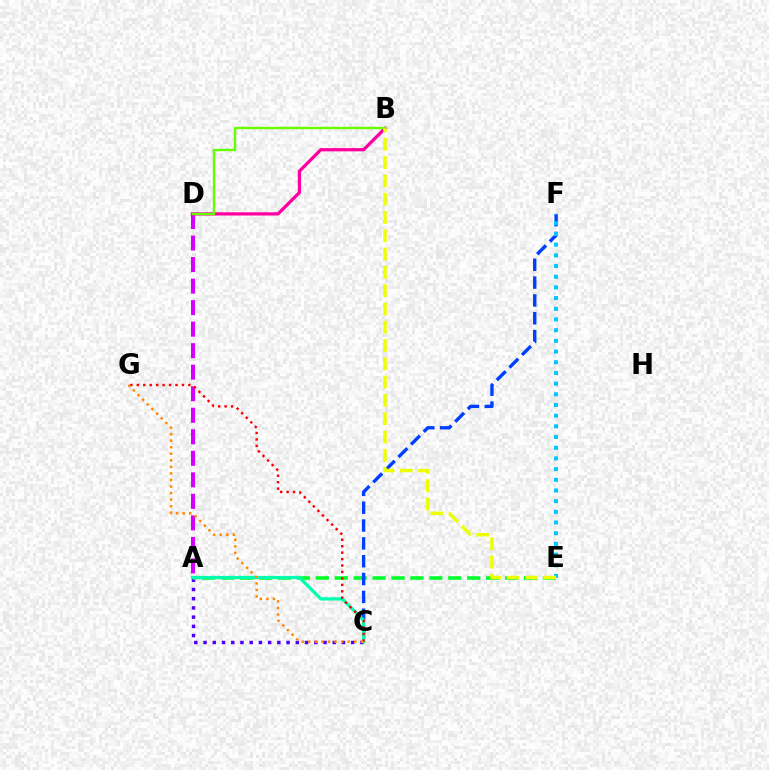{('A', 'D'): [{'color': '#d600ff', 'line_style': 'dashed', 'thickness': 2.92}], ('A', 'C'): [{'color': '#4f00ff', 'line_style': 'dotted', 'thickness': 2.51}, {'color': '#00ffaf', 'line_style': 'solid', 'thickness': 2.34}], ('A', 'E'): [{'color': '#00ff27', 'line_style': 'dashed', 'thickness': 2.57}], ('B', 'D'): [{'color': '#ff00a0', 'line_style': 'solid', 'thickness': 2.35}, {'color': '#66ff00', 'line_style': 'solid', 'thickness': 1.71}], ('C', 'F'): [{'color': '#003fff', 'line_style': 'dashed', 'thickness': 2.42}], ('C', 'G'): [{'color': '#ff0000', 'line_style': 'dotted', 'thickness': 1.75}, {'color': '#ff8800', 'line_style': 'dotted', 'thickness': 1.78}], ('E', 'F'): [{'color': '#00c7ff', 'line_style': 'dotted', 'thickness': 2.9}], ('B', 'E'): [{'color': '#eeff00', 'line_style': 'dashed', 'thickness': 2.49}]}